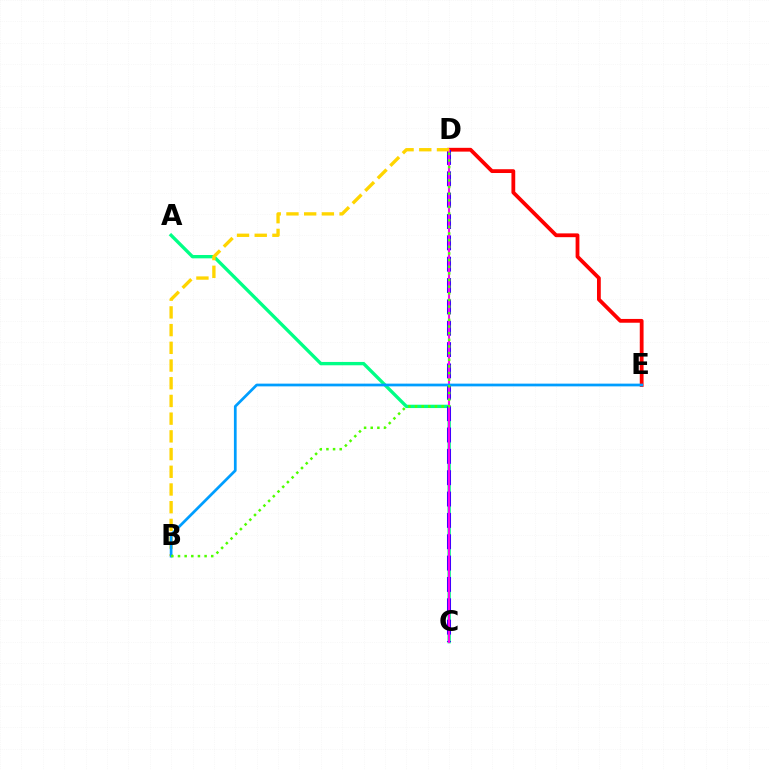{('D', 'E'): [{'color': '#ff0000', 'line_style': 'solid', 'thickness': 2.73}], ('A', 'C'): [{'color': '#00ff86', 'line_style': 'solid', 'thickness': 2.41}], ('C', 'D'): [{'color': '#3700ff', 'line_style': 'dashed', 'thickness': 2.9}, {'color': '#ff00ed', 'line_style': 'solid', 'thickness': 1.51}], ('B', 'D'): [{'color': '#ffd500', 'line_style': 'dashed', 'thickness': 2.41}, {'color': '#4fff00', 'line_style': 'dotted', 'thickness': 1.81}], ('B', 'E'): [{'color': '#009eff', 'line_style': 'solid', 'thickness': 1.97}]}